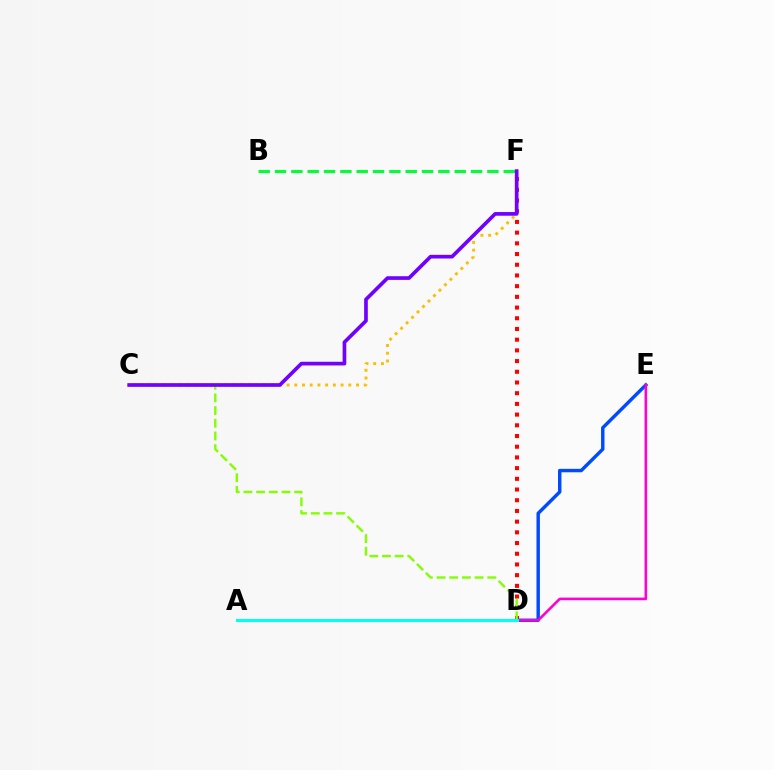{('D', 'F'): [{'color': '#ff0000', 'line_style': 'dotted', 'thickness': 2.91}], ('D', 'E'): [{'color': '#004bff', 'line_style': 'solid', 'thickness': 2.47}, {'color': '#ff00cf', 'line_style': 'solid', 'thickness': 1.87}], ('C', 'F'): [{'color': '#ffbd00', 'line_style': 'dotted', 'thickness': 2.1}, {'color': '#7200ff', 'line_style': 'solid', 'thickness': 2.65}], ('C', 'D'): [{'color': '#84ff00', 'line_style': 'dashed', 'thickness': 1.72}], ('B', 'F'): [{'color': '#00ff39', 'line_style': 'dashed', 'thickness': 2.22}], ('A', 'D'): [{'color': '#00fff6', 'line_style': 'solid', 'thickness': 2.19}]}